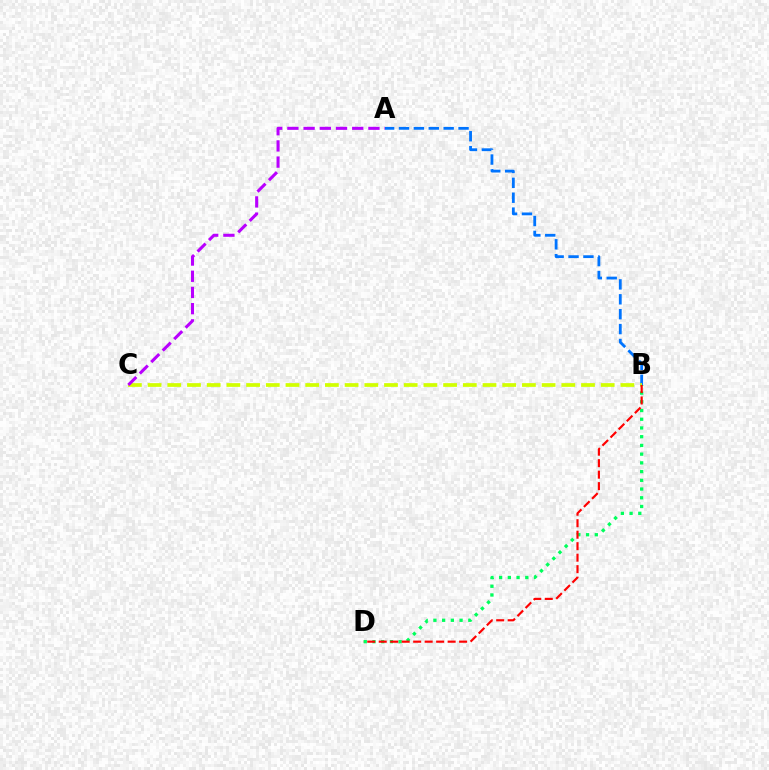{('B', 'D'): [{'color': '#00ff5c', 'line_style': 'dotted', 'thickness': 2.37}, {'color': '#ff0000', 'line_style': 'dashed', 'thickness': 1.56}], ('A', 'B'): [{'color': '#0074ff', 'line_style': 'dashed', 'thickness': 2.02}], ('B', 'C'): [{'color': '#d1ff00', 'line_style': 'dashed', 'thickness': 2.68}], ('A', 'C'): [{'color': '#b900ff', 'line_style': 'dashed', 'thickness': 2.2}]}